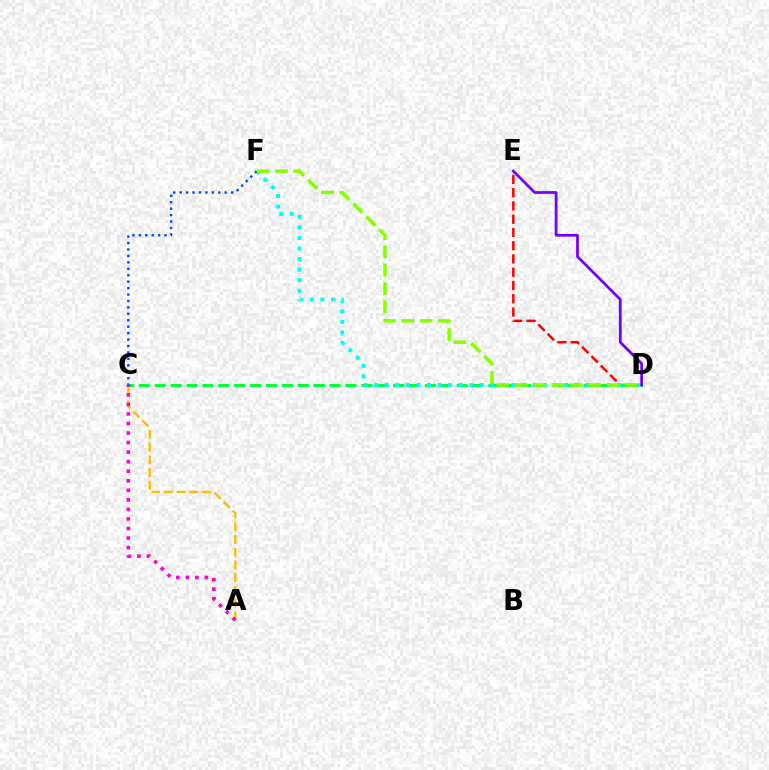{('D', 'E'): [{'color': '#ff0000', 'line_style': 'dashed', 'thickness': 1.8}, {'color': '#7200ff', 'line_style': 'solid', 'thickness': 1.97}], ('C', 'D'): [{'color': '#00ff39', 'line_style': 'dashed', 'thickness': 2.16}], ('D', 'F'): [{'color': '#00fff6', 'line_style': 'dotted', 'thickness': 2.87}, {'color': '#84ff00', 'line_style': 'dashed', 'thickness': 2.49}], ('C', 'F'): [{'color': '#004bff', 'line_style': 'dotted', 'thickness': 1.75}], ('A', 'C'): [{'color': '#ffbd00', 'line_style': 'dashed', 'thickness': 1.73}, {'color': '#ff00cf', 'line_style': 'dotted', 'thickness': 2.59}]}